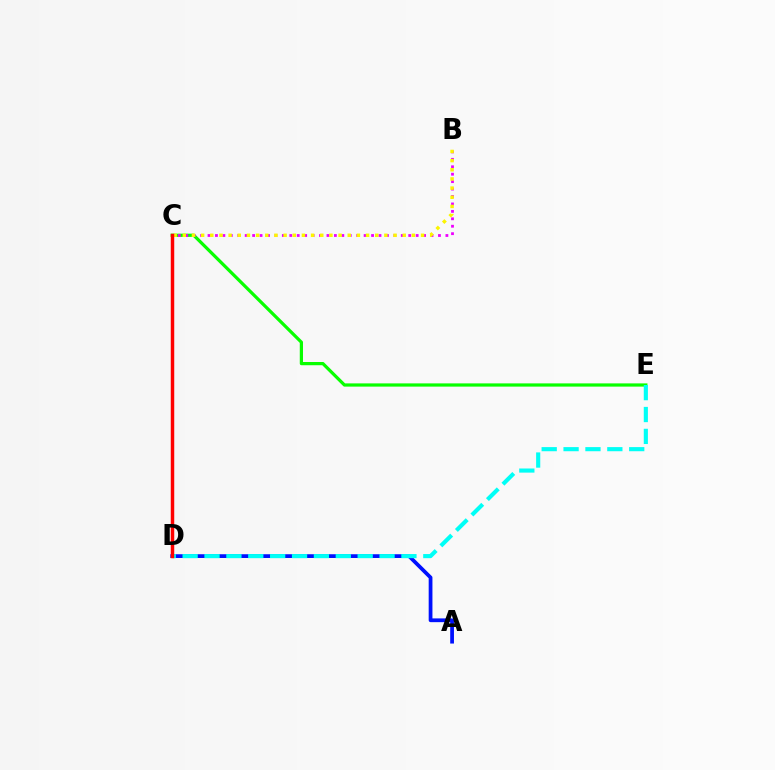{('C', 'E'): [{'color': '#08ff00', 'line_style': 'solid', 'thickness': 2.32}], ('A', 'D'): [{'color': '#0010ff', 'line_style': 'solid', 'thickness': 2.7}], ('B', 'C'): [{'color': '#ee00ff', 'line_style': 'dotted', 'thickness': 2.02}, {'color': '#fcf500', 'line_style': 'dotted', 'thickness': 2.49}], ('D', 'E'): [{'color': '#00fff6', 'line_style': 'dashed', 'thickness': 2.97}], ('C', 'D'): [{'color': '#ff0000', 'line_style': 'solid', 'thickness': 2.5}]}